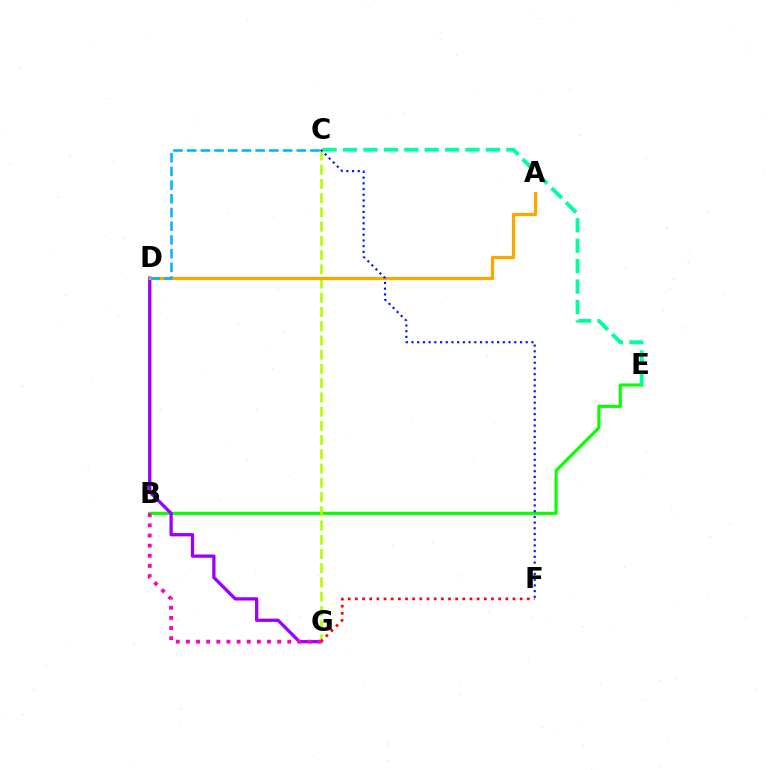{('B', 'E'): [{'color': '#08ff00', 'line_style': 'solid', 'thickness': 2.25}], ('D', 'G'): [{'color': '#9b00ff', 'line_style': 'solid', 'thickness': 2.35}], ('C', 'G'): [{'color': '#b3ff00', 'line_style': 'dashed', 'thickness': 1.93}], ('C', 'E'): [{'color': '#00ff9d', 'line_style': 'dashed', 'thickness': 2.77}], ('F', 'G'): [{'color': '#ff0000', 'line_style': 'dotted', 'thickness': 1.95}], ('B', 'G'): [{'color': '#ff00bd', 'line_style': 'dotted', 'thickness': 2.75}], ('A', 'D'): [{'color': '#ffa500', 'line_style': 'solid', 'thickness': 2.33}], ('C', 'F'): [{'color': '#0010ff', 'line_style': 'dotted', 'thickness': 1.55}], ('C', 'D'): [{'color': '#00b5ff', 'line_style': 'dashed', 'thickness': 1.86}]}